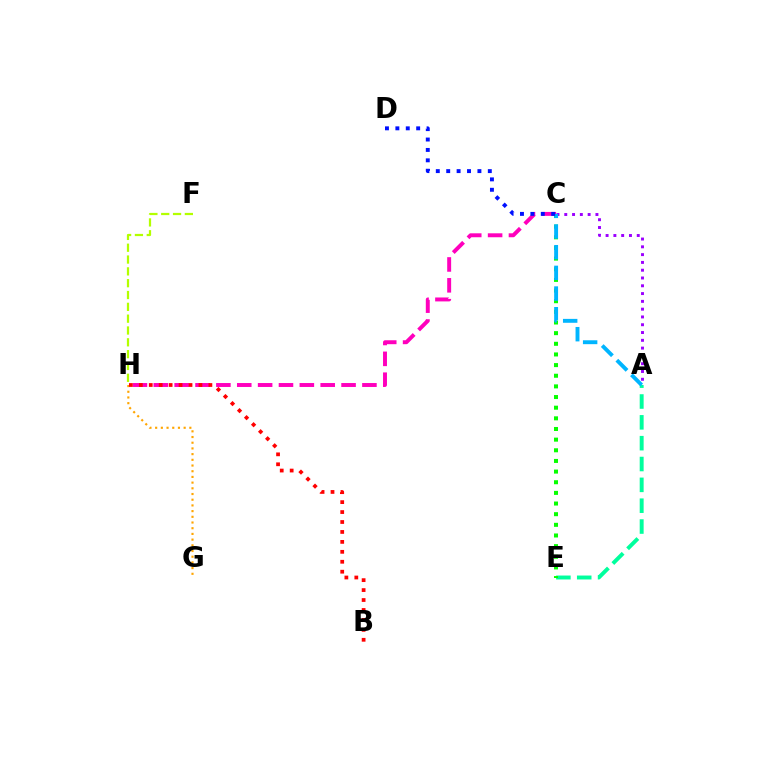{('A', 'C'): [{'color': '#9b00ff', 'line_style': 'dotted', 'thickness': 2.12}, {'color': '#00b5ff', 'line_style': 'dashed', 'thickness': 2.81}], ('C', 'H'): [{'color': '#ff00bd', 'line_style': 'dashed', 'thickness': 2.83}], ('G', 'H'): [{'color': '#ffa500', 'line_style': 'dotted', 'thickness': 1.55}], ('F', 'H'): [{'color': '#b3ff00', 'line_style': 'dashed', 'thickness': 1.61}], ('A', 'E'): [{'color': '#00ff9d', 'line_style': 'dashed', 'thickness': 2.83}], ('C', 'E'): [{'color': '#08ff00', 'line_style': 'dotted', 'thickness': 2.89}], ('B', 'H'): [{'color': '#ff0000', 'line_style': 'dotted', 'thickness': 2.7}], ('C', 'D'): [{'color': '#0010ff', 'line_style': 'dotted', 'thickness': 2.83}]}